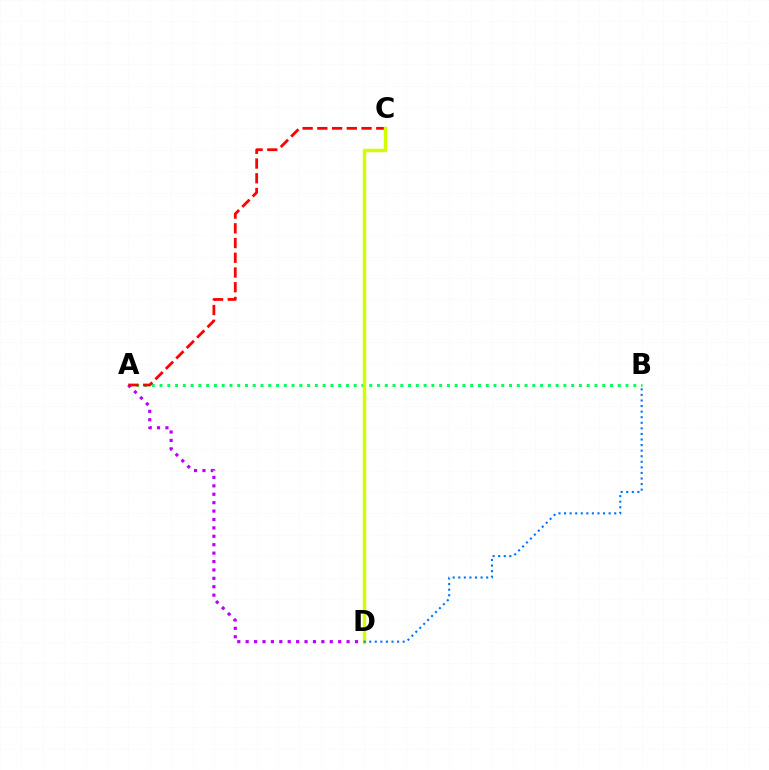{('A', 'B'): [{'color': '#00ff5c', 'line_style': 'dotted', 'thickness': 2.11}], ('A', 'D'): [{'color': '#b900ff', 'line_style': 'dotted', 'thickness': 2.28}], ('A', 'C'): [{'color': '#ff0000', 'line_style': 'dashed', 'thickness': 2.0}], ('C', 'D'): [{'color': '#d1ff00', 'line_style': 'solid', 'thickness': 2.5}], ('B', 'D'): [{'color': '#0074ff', 'line_style': 'dotted', 'thickness': 1.51}]}